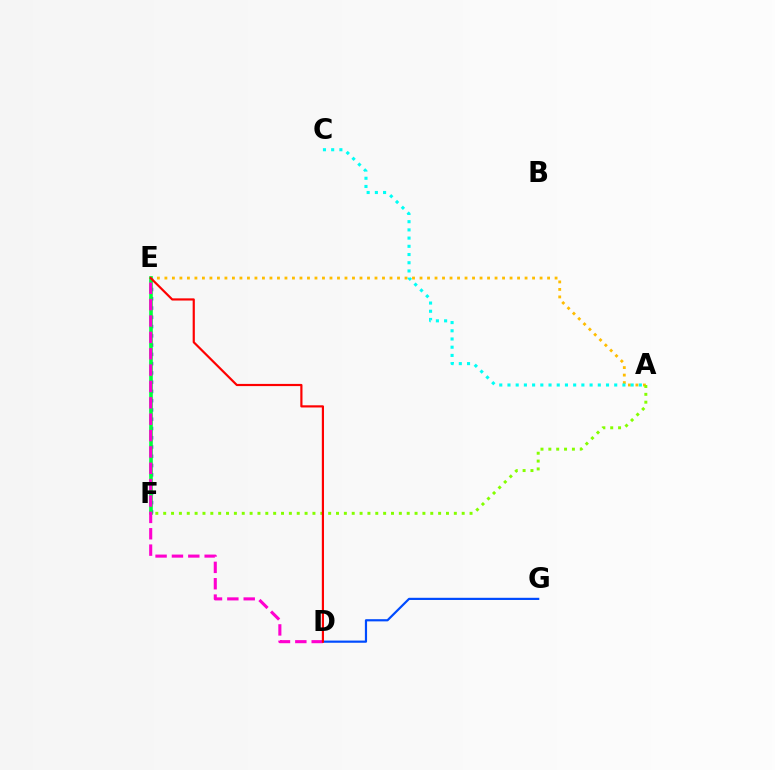{('A', 'E'): [{'color': '#ffbd00', 'line_style': 'dotted', 'thickness': 2.04}], ('E', 'F'): [{'color': '#7200ff', 'line_style': 'dotted', 'thickness': 2.52}, {'color': '#00ff39', 'line_style': 'solid', 'thickness': 2.61}], ('D', 'G'): [{'color': '#004bff', 'line_style': 'solid', 'thickness': 1.58}], ('A', 'F'): [{'color': '#84ff00', 'line_style': 'dotted', 'thickness': 2.13}], ('A', 'C'): [{'color': '#00fff6', 'line_style': 'dotted', 'thickness': 2.23}], ('D', 'E'): [{'color': '#ff00cf', 'line_style': 'dashed', 'thickness': 2.22}, {'color': '#ff0000', 'line_style': 'solid', 'thickness': 1.57}]}